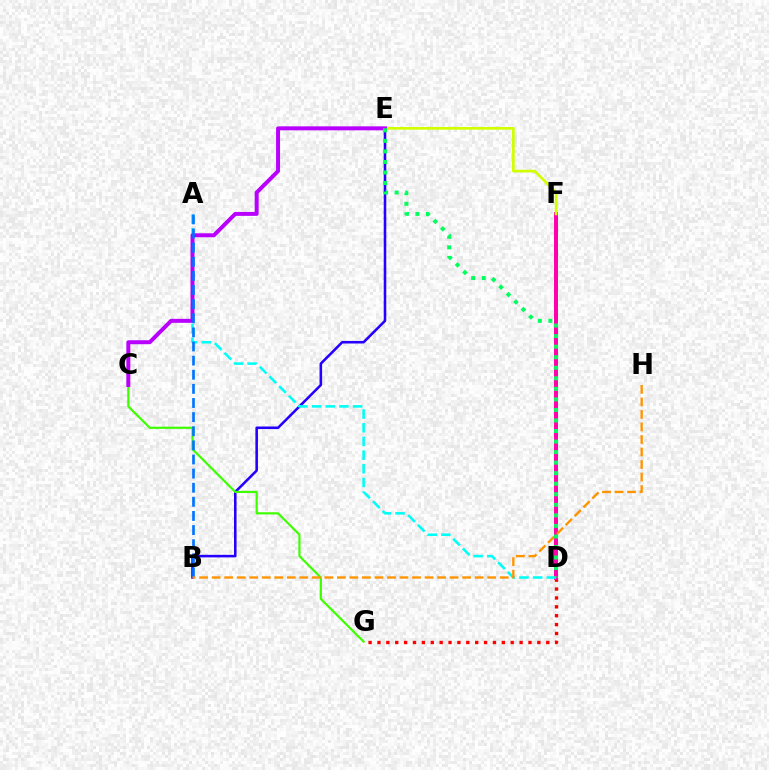{('D', 'G'): [{'color': '#ff0000', 'line_style': 'dotted', 'thickness': 2.41}], ('B', 'E'): [{'color': '#2500ff', 'line_style': 'solid', 'thickness': 1.85}], ('D', 'F'): [{'color': '#ff00ac', 'line_style': 'solid', 'thickness': 2.86}], ('E', 'F'): [{'color': '#d1ff00', 'line_style': 'solid', 'thickness': 1.94}], ('A', 'D'): [{'color': '#00fff6', 'line_style': 'dashed', 'thickness': 1.86}], ('C', 'G'): [{'color': '#3dff00', 'line_style': 'solid', 'thickness': 1.56}], ('C', 'E'): [{'color': '#b900ff', 'line_style': 'solid', 'thickness': 2.86}], ('A', 'B'): [{'color': '#0074ff', 'line_style': 'dashed', 'thickness': 1.92}], ('B', 'H'): [{'color': '#ff9400', 'line_style': 'dashed', 'thickness': 1.7}], ('D', 'E'): [{'color': '#00ff5c', 'line_style': 'dotted', 'thickness': 2.86}]}